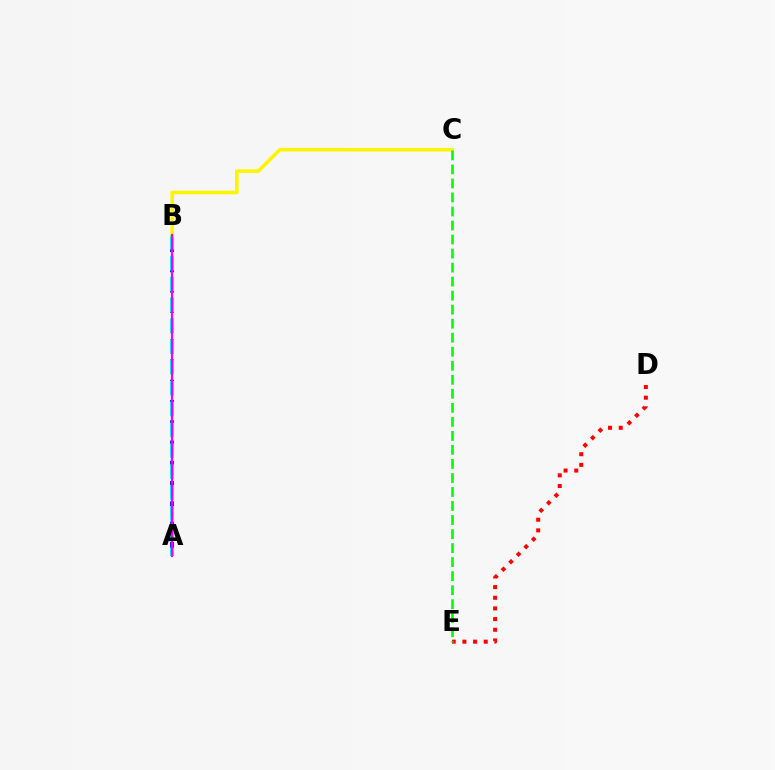{('D', 'E'): [{'color': '#ff0000', 'line_style': 'dotted', 'thickness': 2.9}], ('A', 'B'): [{'color': '#0010ff', 'line_style': 'dashed', 'thickness': 2.75}, {'color': '#00fff6', 'line_style': 'dashed', 'thickness': 2.83}, {'color': '#ee00ff', 'line_style': 'solid', 'thickness': 1.57}], ('B', 'C'): [{'color': '#fcf500', 'line_style': 'solid', 'thickness': 2.57}], ('C', 'E'): [{'color': '#08ff00', 'line_style': 'dashed', 'thickness': 1.91}]}